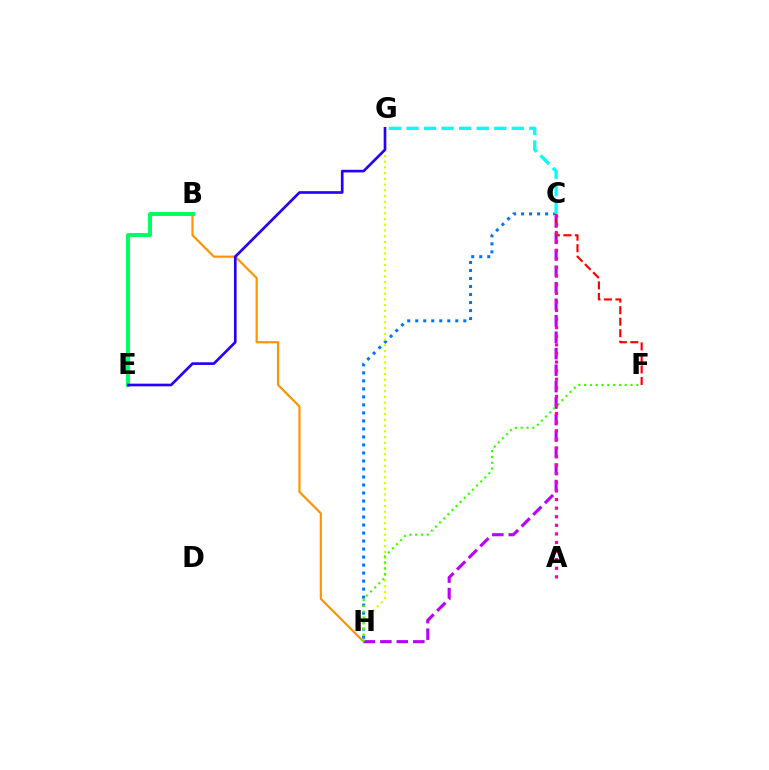{('C', 'H'): [{'color': '#0074ff', 'line_style': 'dotted', 'thickness': 2.18}, {'color': '#b900ff', 'line_style': 'dashed', 'thickness': 2.24}], ('B', 'H'): [{'color': '#ff9400', 'line_style': 'solid', 'thickness': 1.58}], ('C', 'G'): [{'color': '#00fff6', 'line_style': 'dashed', 'thickness': 2.38}], ('G', 'H'): [{'color': '#d1ff00', 'line_style': 'dotted', 'thickness': 1.56}], ('B', 'E'): [{'color': '#00ff5c', 'line_style': 'solid', 'thickness': 2.84}], ('E', 'G'): [{'color': '#2500ff', 'line_style': 'solid', 'thickness': 1.92}], ('C', 'F'): [{'color': '#ff0000', 'line_style': 'dashed', 'thickness': 1.57}], ('F', 'H'): [{'color': '#3dff00', 'line_style': 'dotted', 'thickness': 1.58}], ('A', 'C'): [{'color': '#ff00ac', 'line_style': 'dotted', 'thickness': 2.33}]}